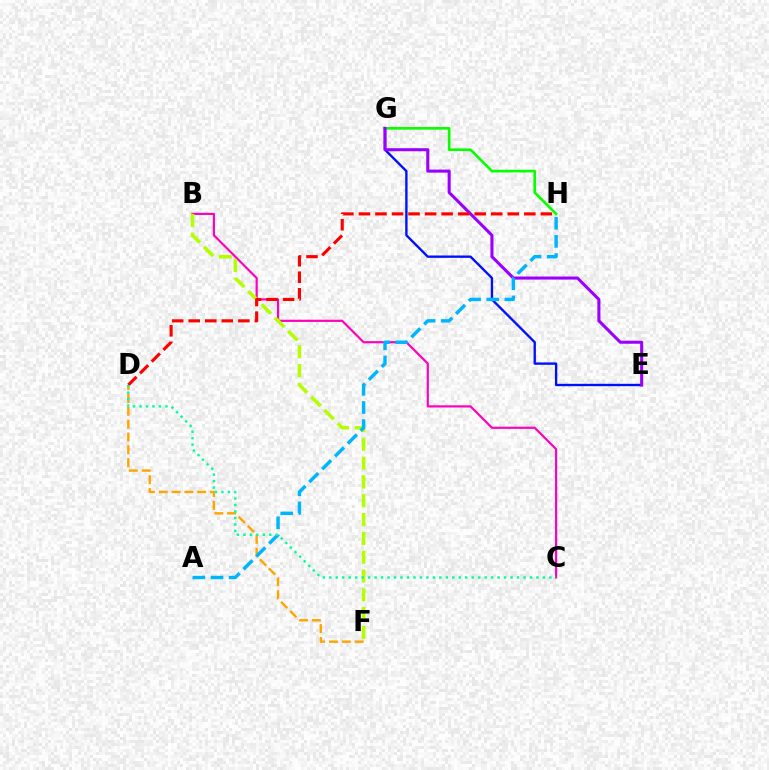{('B', 'C'): [{'color': '#ff00bd', 'line_style': 'solid', 'thickness': 1.57}], ('D', 'F'): [{'color': '#ffa500', 'line_style': 'dashed', 'thickness': 1.74}], ('E', 'G'): [{'color': '#0010ff', 'line_style': 'solid', 'thickness': 1.7}, {'color': '#9b00ff', 'line_style': 'solid', 'thickness': 2.21}], ('B', 'F'): [{'color': '#b3ff00', 'line_style': 'dashed', 'thickness': 2.56}], ('G', 'H'): [{'color': '#08ff00', 'line_style': 'solid', 'thickness': 1.91}], ('A', 'H'): [{'color': '#00b5ff', 'line_style': 'dashed', 'thickness': 2.46}], ('D', 'H'): [{'color': '#ff0000', 'line_style': 'dashed', 'thickness': 2.25}], ('C', 'D'): [{'color': '#00ff9d', 'line_style': 'dotted', 'thickness': 1.76}]}